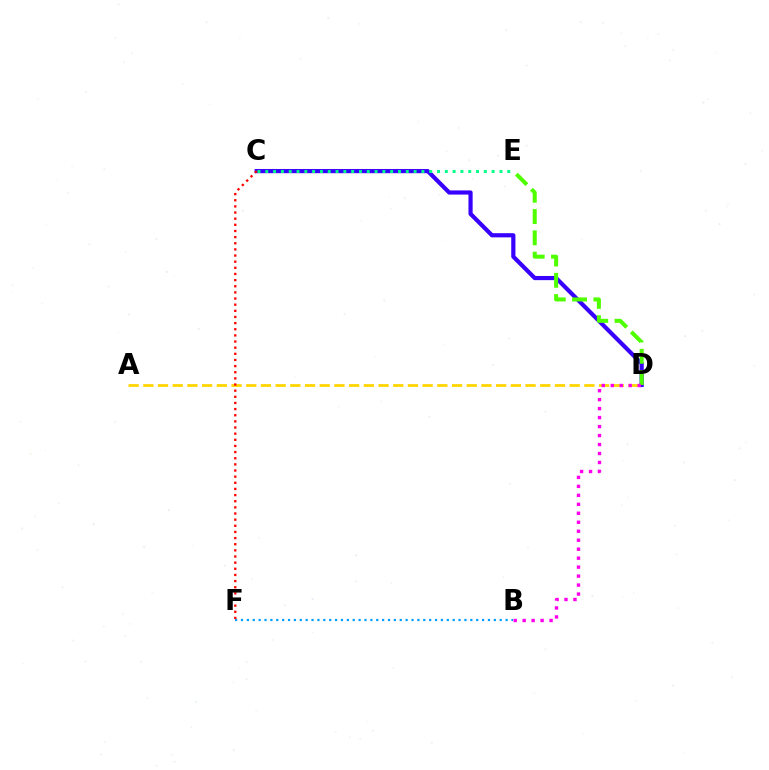{('C', 'D'): [{'color': '#3700ff', 'line_style': 'solid', 'thickness': 3.0}], ('C', 'E'): [{'color': '#00ff86', 'line_style': 'dotted', 'thickness': 2.12}], ('A', 'D'): [{'color': '#ffd500', 'line_style': 'dashed', 'thickness': 2.0}], ('D', 'E'): [{'color': '#4fff00', 'line_style': 'dashed', 'thickness': 2.89}], ('B', 'F'): [{'color': '#009eff', 'line_style': 'dotted', 'thickness': 1.6}], ('B', 'D'): [{'color': '#ff00ed', 'line_style': 'dotted', 'thickness': 2.44}], ('C', 'F'): [{'color': '#ff0000', 'line_style': 'dotted', 'thickness': 1.67}]}